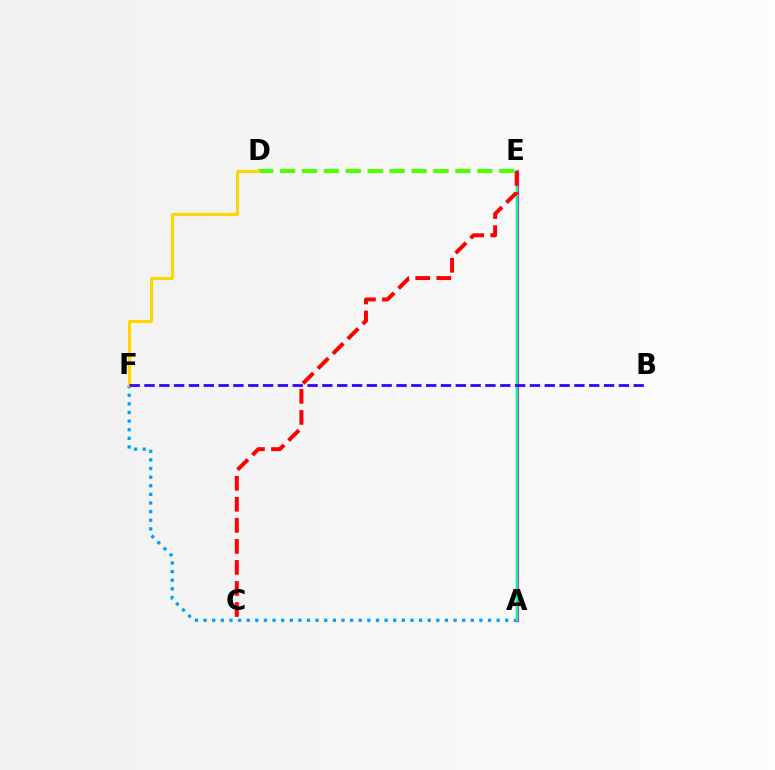{('A', 'E'): [{'color': '#ff00ed', 'line_style': 'solid', 'thickness': 2.31}, {'color': '#00ff86', 'line_style': 'solid', 'thickness': 1.77}], ('D', 'E'): [{'color': '#4fff00', 'line_style': 'dashed', 'thickness': 2.98}], ('A', 'F'): [{'color': '#009eff', 'line_style': 'dotted', 'thickness': 2.34}], ('C', 'E'): [{'color': '#ff0000', 'line_style': 'dashed', 'thickness': 2.86}], ('D', 'F'): [{'color': '#ffd500', 'line_style': 'solid', 'thickness': 2.19}], ('B', 'F'): [{'color': '#3700ff', 'line_style': 'dashed', 'thickness': 2.01}]}